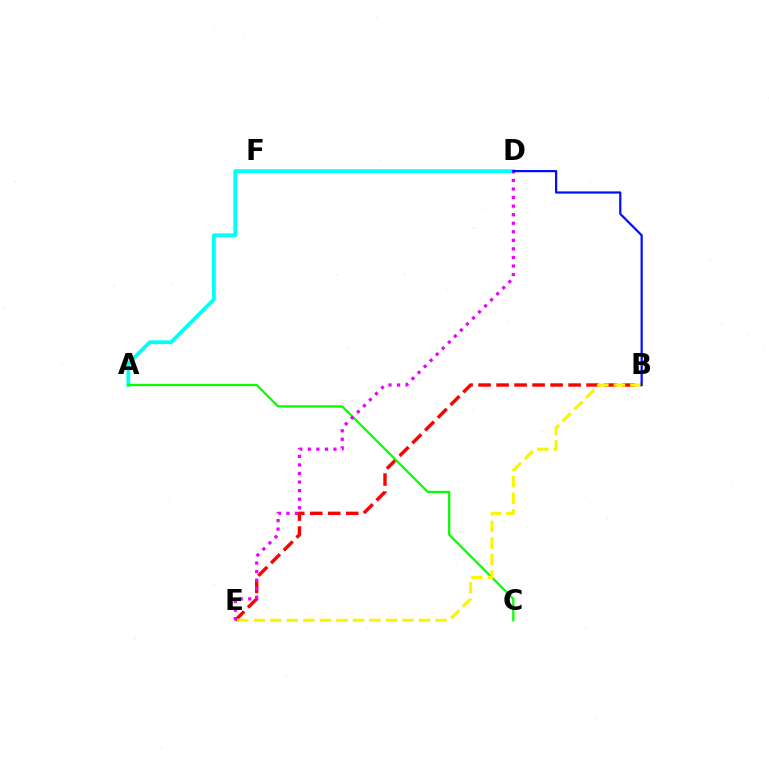{('B', 'E'): [{'color': '#ff0000', 'line_style': 'dashed', 'thickness': 2.45}, {'color': '#fcf500', 'line_style': 'dashed', 'thickness': 2.24}], ('A', 'D'): [{'color': '#00fff6', 'line_style': 'solid', 'thickness': 2.74}], ('A', 'C'): [{'color': '#08ff00', 'line_style': 'solid', 'thickness': 1.63}], ('D', 'E'): [{'color': '#ee00ff', 'line_style': 'dotted', 'thickness': 2.32}], ('B', 'D'): [{'color': '#0010ff', 'line_style': 'solid', 'thickness': 1.6}]}